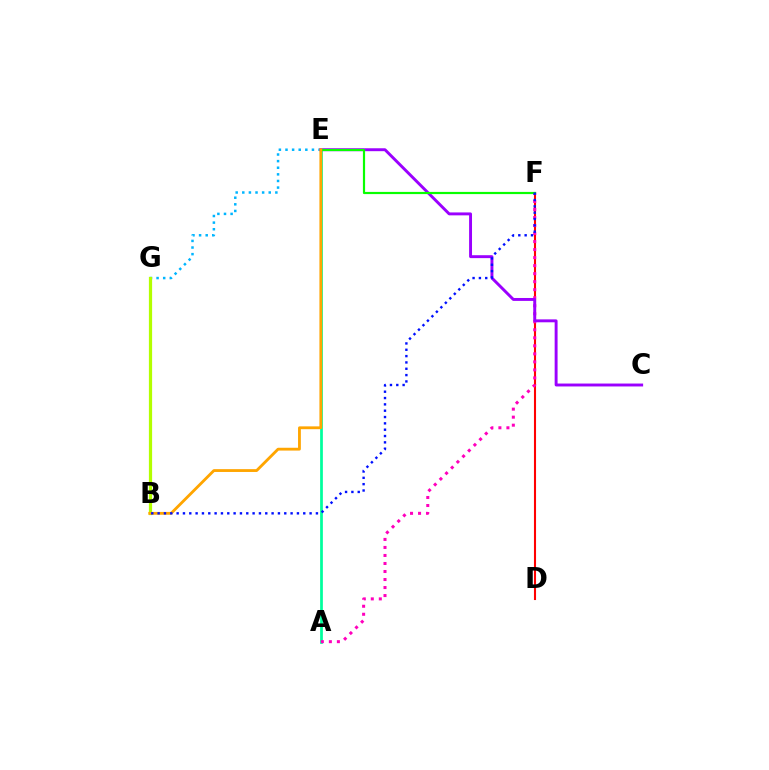{('E', 'G'): [{'color': '#00b5ff', 'line_style': 'dotted', 'thickness': 1.8}], ('A', 'E'): [{'color': '#00ff9d', 'line_style': 'solid', 'thickness': 1.97}], ('D', 'F'): [{'color': '#ff0000', 'line_style': 'solid', 'thickness': 1.51}], ('A', 'F'): [{'color': '#ff00bd', 'line_style': 'dotted', 'thickness': 2.18}], ('B', 'G'): [{'color': '#b3ff00', 'line_style': 'solid', 'thickness': 2.32}], ('C', 'E'): [{'color': '#9b00ff', 'line_style': 'solid', 'thickness': 2.1}], ('E', 'F'): [{'color': '#08ff00', 'line_style': 'solid', 'thickness': 1.57}], ('B', 'E'): [{'color': '#ffa500', 'line_style': 'solid', 'thickness': 2.03}], ('B', 'F'): [{'color': '#0010ff', 'line_style': 'dotted', 'thickness': 1.72}]}